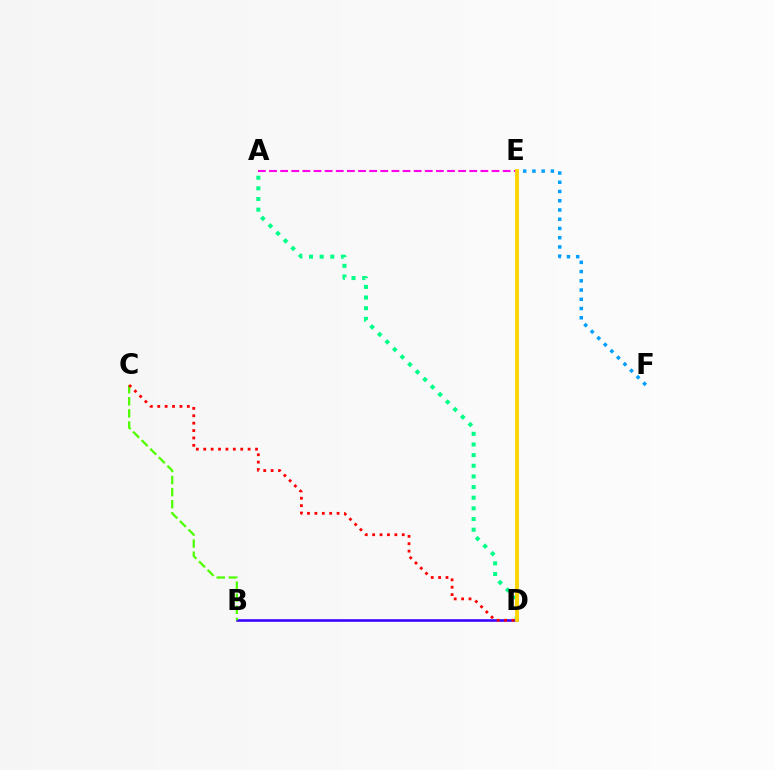{('A', 'D'): [{'color': '#00ff86', 'line_style': 'dotted', 'thickness': 2.89}], ('B', 'D'): [{'color': '#3700ff', 'line_style': 'solid', 'thickness': 1.85}], ('E', 'F'): [{'color': '#009eff', 'line_style': 'dotted', 'thickness': 2.51}], ('A', 'E'): [{'color': '#ff00ed', 'line_style': 'dashed', 'thickness': 1.51}], ('B', 'C'): [{'color': '#4fff00', 'line_style': 'dashed', 'thickness': 1.64}], ('D', 'E'): [{'color': '#ffd500', 'line_style': 'solid', 'thickness': 2.77}], ('C', 'D'): [{'color': '#ff0000', 'line_style': 'dotted', 'thickness': 2.01}]}